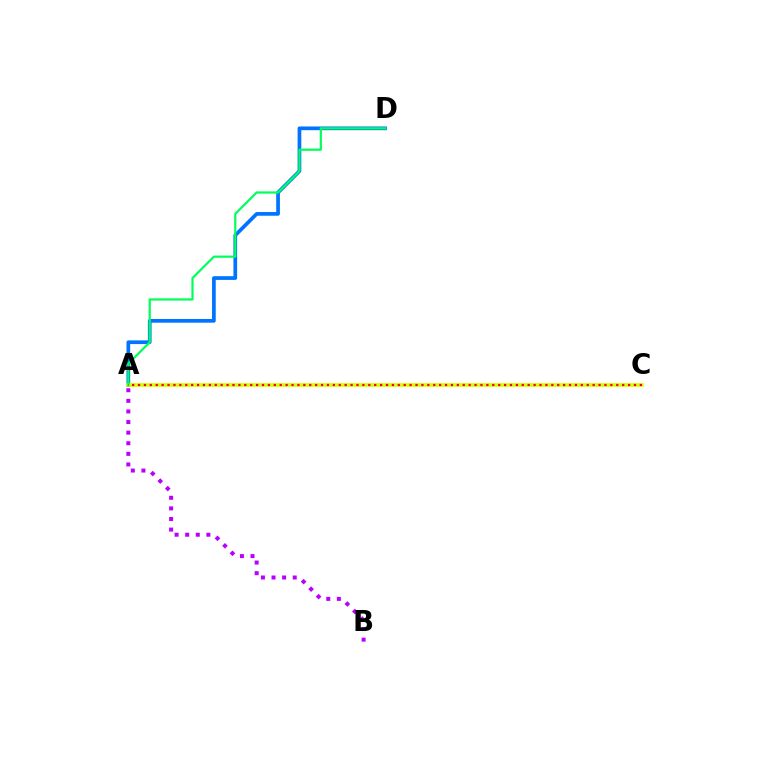{('A', 'D'): [{'color': '#0074ff', 'line_style': 'solid', 'thickness': 2.67}, {'color': '#00ff5c', 'line_style': 'solid', 'thickness': 1.6}], ('A', 'C'): [{'color': '#d1ff00', 'line_style': 'solid', 'thickness': 2.62}, {'color': '#ff0000', 'line_style': 'dotted', 'thickness': 1.6}], ('A', 'B'): [{'color': '#b900ff', 'line_style': 'dotted', 'thickness': 2.88}]}